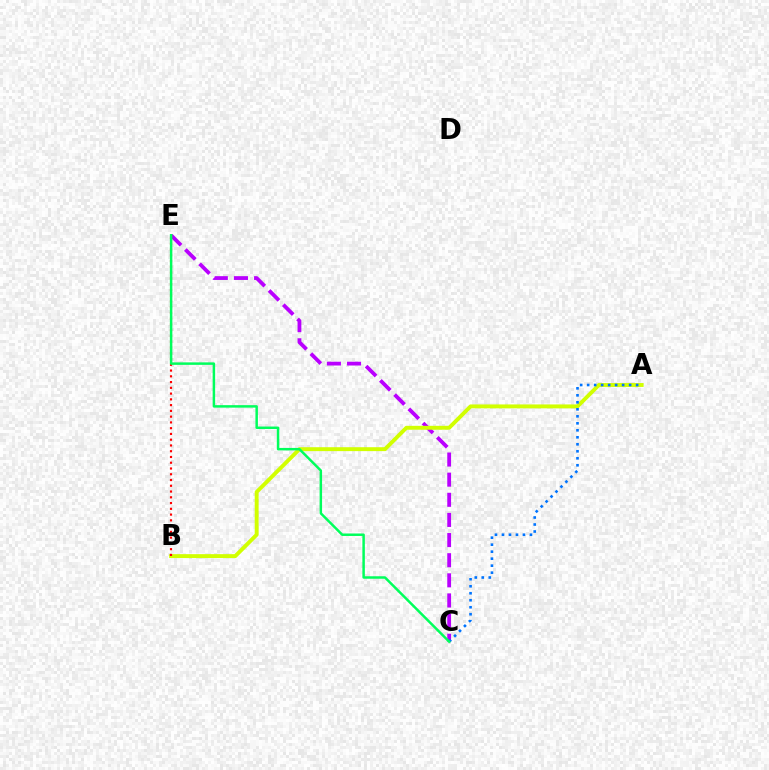{('C', 'E'): [{'color': '#b900ff', 'line_style': 'dashed', 'thickness': 2.73}, {'color': '#00ff5c', 'line_style': 'solid', 'thickness': 1.79}], ('A', 'B'): [{'color': '#d1ff00', 'line_style': 'solid', 'thickness': 2.81}], ('B', 'E'): [{'color': '#ff0000', 'line_style': 'dotted', 'thickness': 1.57}], ('A', 'C'): [{'color': '#0074ff', 'line_style': 'dotted', 'thickness': 1.9}]}